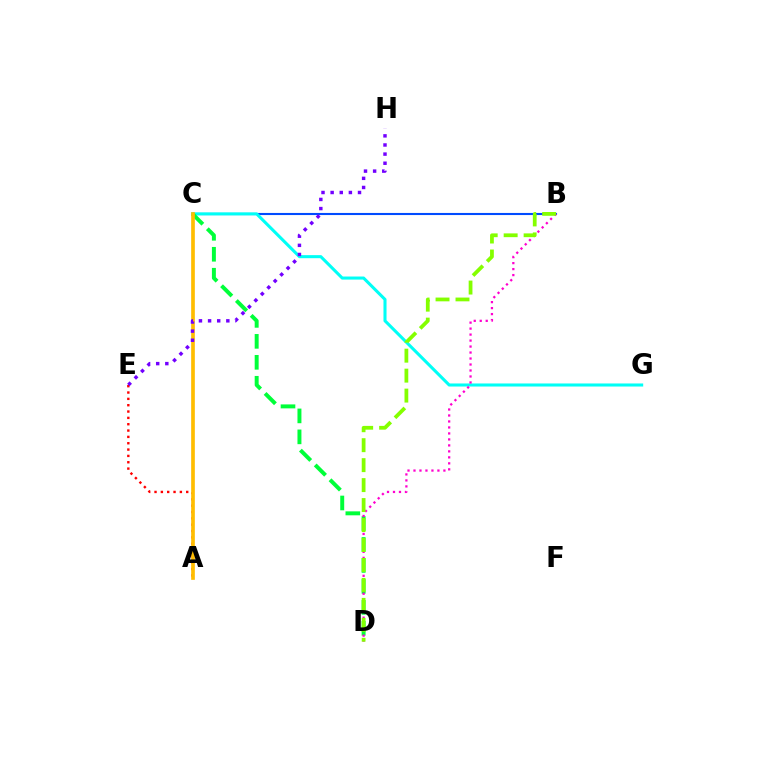{('B', 'C'): [{'color': '#004bff', 'line_style': 'solid', 'thickness': 1.51}], ('A', 'E'): [{'color': '#ff0000', 'line_style': 'dotted', 'thickness': 1.72}], ('C', 'G'): [{'color': '#00fff6', 'line_style': 'solid', 'thickness': 2.2}], ('C', 'D'): [{'color': '#00ff39', 'line_style': 'dashed', 'thickness': 2.85}], ('A', 'C'): [{'color': '#ffbd00', 'line_style': 'solid', 'thickness': 2.64}], ('E', 'H'): [{'color': '#7200ff', 'line_style': 'dotted', 'thickness': 2.48}], ('B', 'D'): [{'color': '#ff00cf', 'line_style': 'dotted', 'thickness': 1.63}, {'color': '#84ff00', 'line_style': 'dashed', 'thickness': 2.71}]}